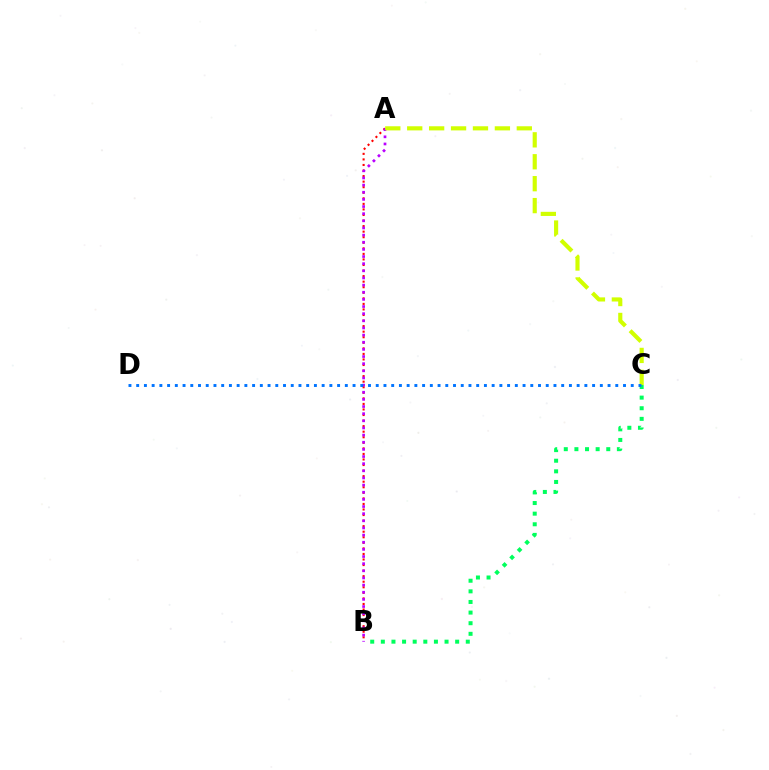{('A', 'B'): [{'color': '#ff0000', 'line_style': 'dotted', 'thickness': 1.51}, {'color': '#b900ff', 'line_style': 'dotted', 'thickness': 1.94}], ('B', 'C'): [{'color': '#00ff5c', 'line_style': 'dotted', 'thickness': 2.88}], ('A', 'C'): [{'color': '#d1ff00', 'line_style': 'dashed', 'thickness': 2.98}], ('C', 'D'): [{'color': '#0074ff', 'line_style': 'dotted', 'thickness': 2.1}]}